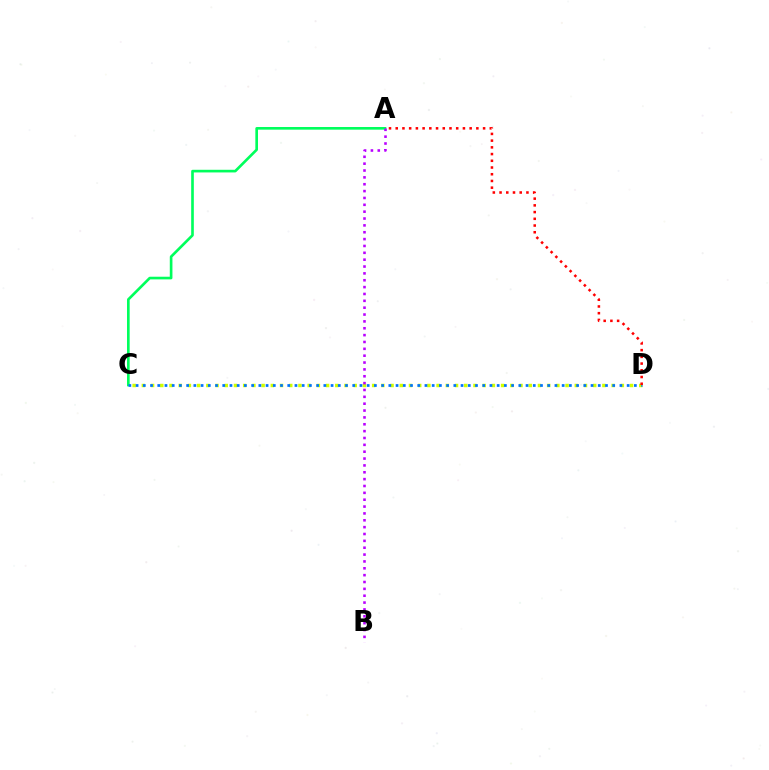{('C', 'D'): [{'color': '#d1ff00', 'line_style': 'dotted', 'thickness': 2.5}, {'color': '#0074ff', 'line_style': 'dotted', 'thickness': 1.96}], ('A', 'C'): [{'color': '#00ff5c', 'line_style': 'solid', 'thickness': 1.91}], ('A', 'B'): [{'color': '#b900ff', 'line_style': 'dotted', 'thickness': 1.86}], ('A', 'D'): [{'color': '#ff0000', 'line_style': 'dotted', 'thickness': 1.83}]}